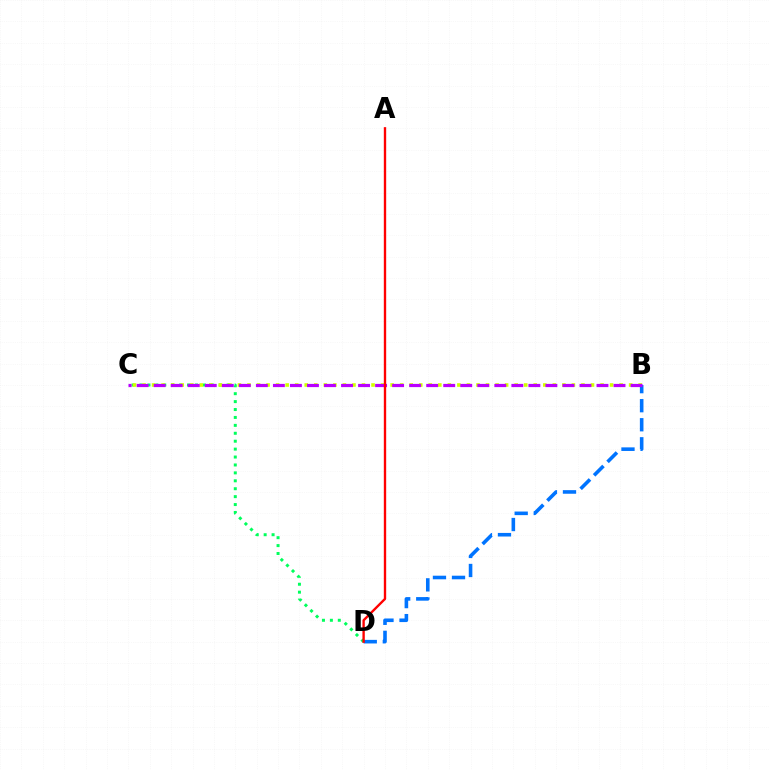{('C', 'D'): [{'color': '#00ff5c', 'line_style': 'dotted', 'thickness': 2.15}], ('B', 'D'): [{'color': '#0074ff', 'line_style': 'dashed', 'thickness': 2.59}], ('B', 'C'): [{'color': '#d1ff00', 'line_style': 'dotted', 'thickness': 2.59}, {'color': '#b900ff', 'line_style': 'dashed', 'thickness': 2.31}], ('A', 'D'): [{'color': '#ff0000', 'line_style': 'solid', 'thickness': 1.7}]}